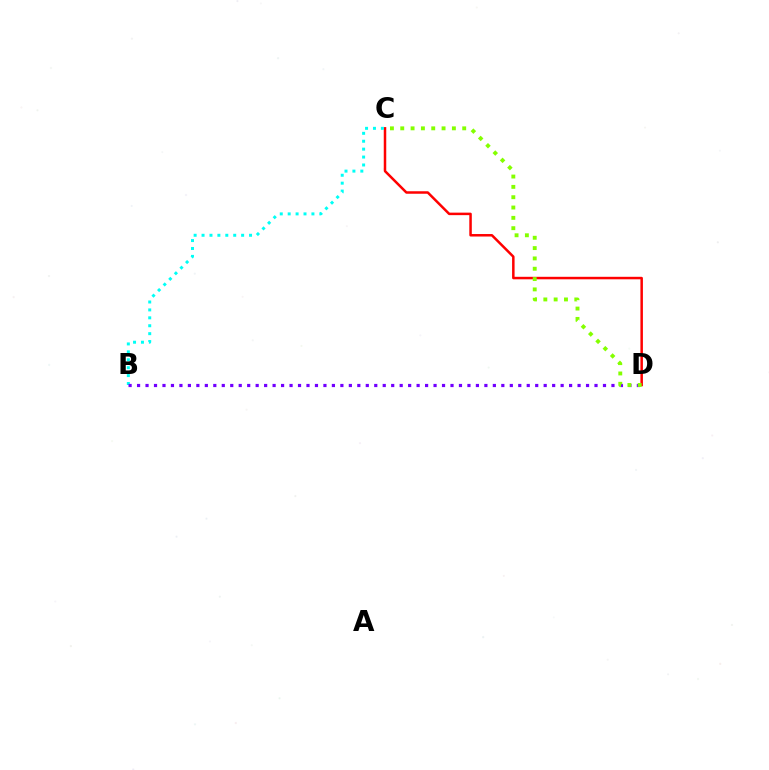{('C', 'D'): [{'color': '#ff0000', 'line_style': 'solid', 'thickness': 1.8}, {'color': '#84ff00', 'line_style': 'dotted', 'thickness': 2.81}], ('B', 'C'): [{'color': '#00fff6', 'line_style': 'dotted', 'thickness': 2.15}], ('B', 'D'): [{'color': '#7200ff', 'line_style': 'dotted', 'thickness': 2.3}]}